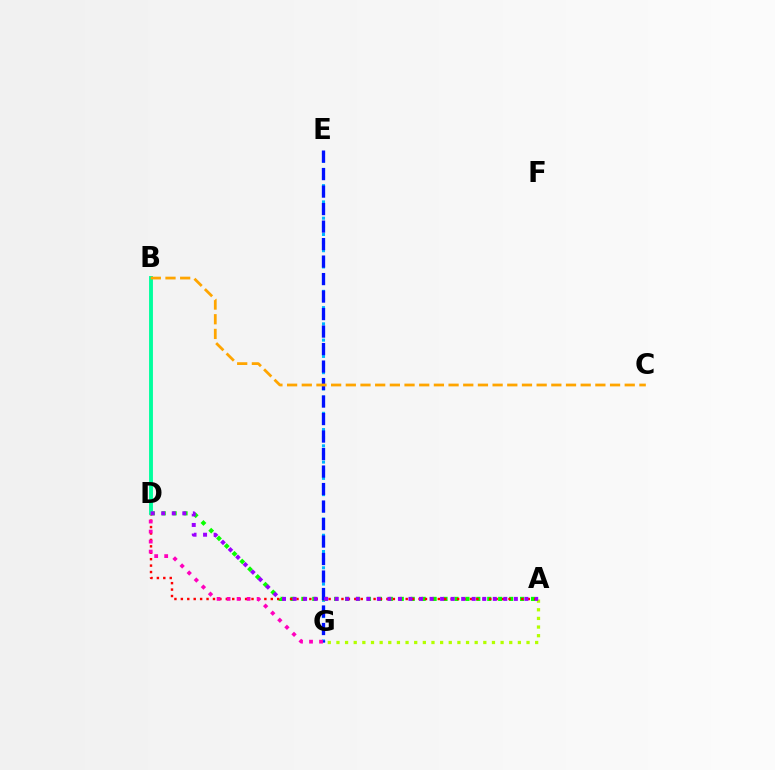{('E', 'G'): [{'color': '#00b5ff', 'line_style': 'dotted', 'thickness': 2.21}, {'color': '#0010ff', 'line_style': 'dashed', 'thickness': 2.38}], ('A', 'D'): [{'color': '#08ff00', 'line_style': 'dotted', 'thickness': 2.97}, {'color': '#ff0000', 'line_style': 'dotted', 'thickness': 1.75}, {'color': '#9b00ff', 'line_style': 'dotted', 'thickness': 2.86}], ('A', 'G'): [{'color': '#b3ff00', 'line_style': 'dotted', 'thickness': 2.35}], ('B', 'D'): [{'color': '#00ff9d', 'line_style': 'solid', 'thickness': 2.79}], ('B', 'C'): [{'color': '#ffa500', 'line_style': 'dashed', 'thickness': 1.99}], ('D', 'G'): [{'color': '#ff00bd', 'line_style': 'dotted', 'thickness': 2.72}]}